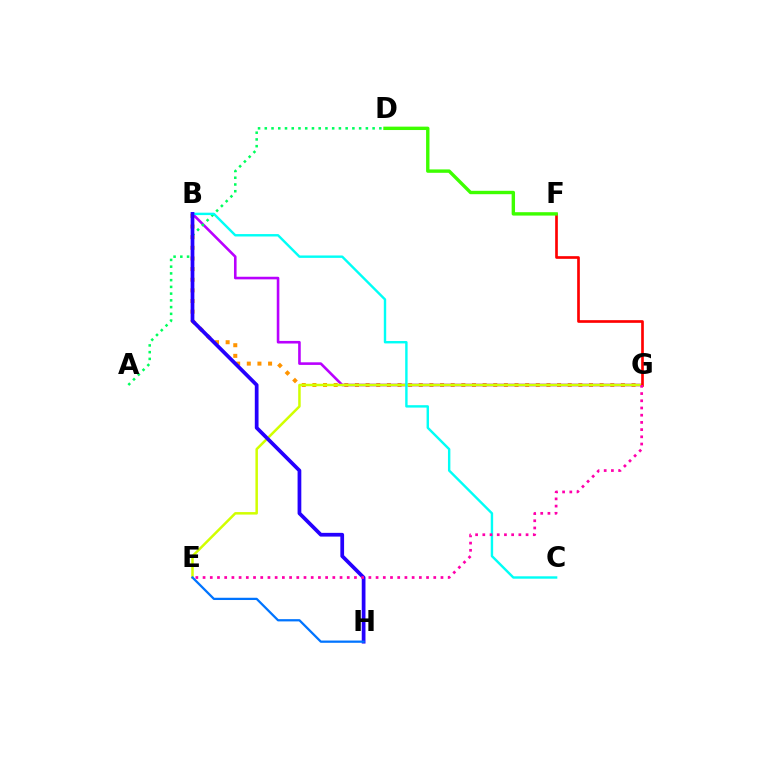{('B', 'G'): [{'color': '#ff9400', 'line_style': 'dotted', 'thickness': 2.89}, {'color': '#b900ff', 'line_style': 'solid', 'thickness': 1.87}], ('A', 'D'): [{'color': '#00ff5c', 'line_style': 'dotted', 'thickness': 1.83}], ('E', 'G'): [{'color': '#d1ff00', 'line_style': 'solid', 'thickness': 1.8}, {'color': '#ff00ac', 'line_style': 'dotted', 'thickness': 1.96}], ('B', 'C'): [{'color': '#00fff6', 'line_style': 'solid', 'thickness': 1.73}], ('F', 'G'): [{'color': '#ff0000', 'line_style': 'solid', 'thickness': 1.92}], ('B', 'H'): [{'color': '#2500ff', 'line_style': 'solid', 'thickness': 2.69}], ('E', 'H'): [{'color': '#0074ff', 'line_style': 'solid', 'thickness': 1.62}], ('D', 'F'): [{'color': '#3dff00', 'line_style': 'solid', 'thickness': 2.44}]}